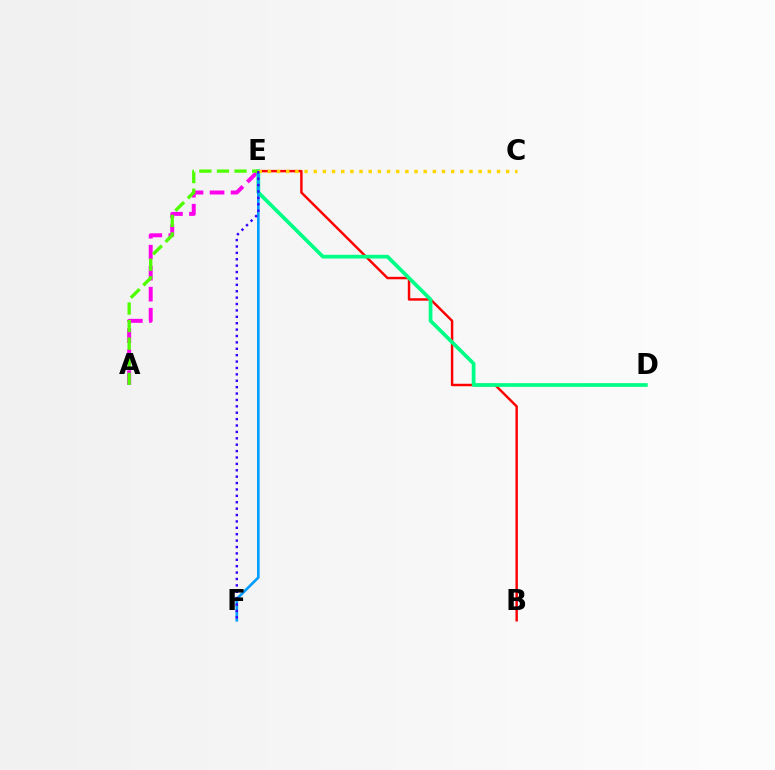{('A', 'E'): [{'color': '#ff00ed', 'line_style': 'dashed', 'thickness': 2.85}, {'color': '#4fff00', 'line_style': 'dashed', 'thickness': 2.39}], ('B', 'E'): [{'color': '#ff0000', 'line_style': 'solid', 'thickness': 1.77}], ('D', 'E'): [{'color': '#00ff86', 'line_style': 'solid', 'thickness': 2.69}], ('E', 'F'): [{'color': '#009eff', 'line_style': 'solid', 'thickness': 1.91}, {'color': '#3700ff', 'line_style': 'dotted', 'thickness': 1.74}], ('C', 'E'): [{'color': '#ffd500', 'line_style': 'dotted', 'thickness': 2.49}]}